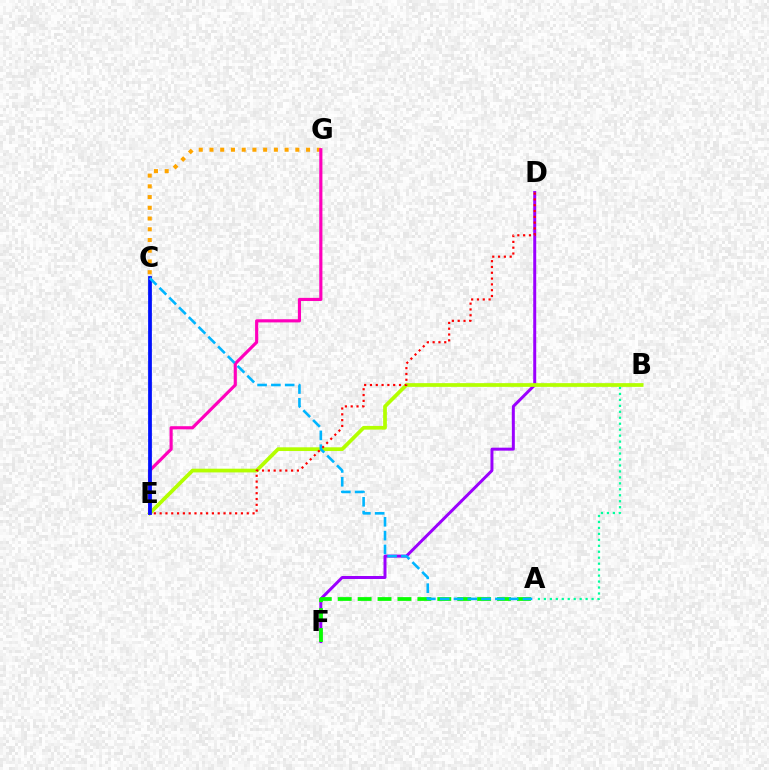{('A', 'B'): [{'color': '#00ff9d', 'line_style': 'dotted', 'thickness': 1.62}], ('D', 'F'): [{'color': '#9b00ff', 'line_style': 'solid', 'thickness': 2.15}], ('C', 'G'): [{'color': '#ffa500', 'line_style': 'dotted', 'thickness': 2.92}], ('A', 'F'): [{'color': '#08ff00', 'line_style': 'dashed', 'thickness': 2.71}], ('B', 'E'): [{'color': '#b3ff00', 'line_style': 'solid', 'thickness': 2.68}], ('D', 'E'): [{'color': '#ff0000', 'line_style': 'dotted', 'thickness': 1.58}], ('E', 'G'): [{'color': '#ff00bd', 'line_style': 'solid', 'thickness': 2.27}], ('C', 'E'): [{'color': '#0010ff', 'line_style': 'solid', 'thickness': 2.71}], ('A', 'C'): [{'color': '#00b5ff', 'line_style': 'dashed', 'thickness': 1.88}]}